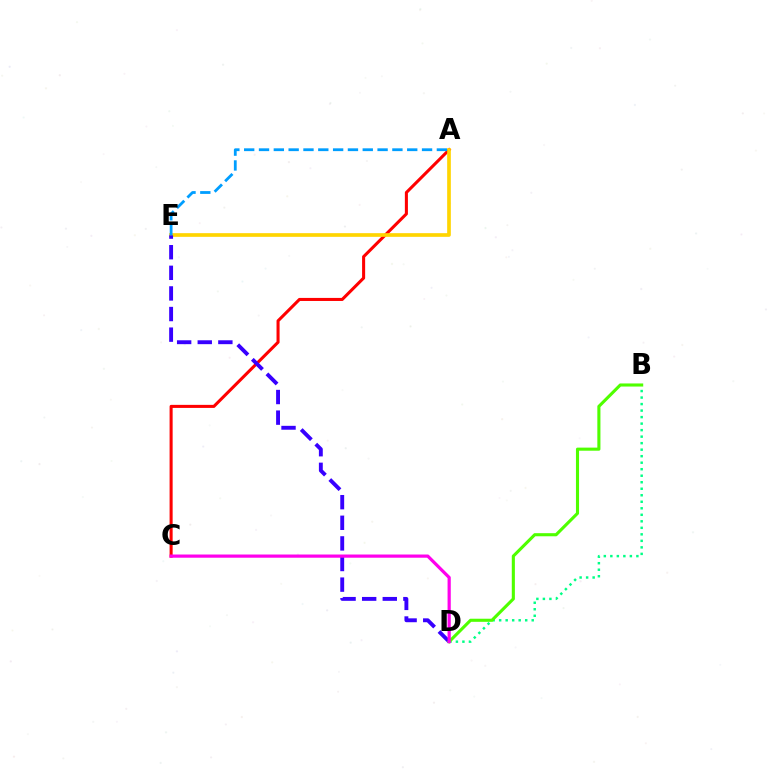{('A', 'C'): [{'color': '#ff0000', 'line_style': 'solid', 'thickness': 2.2}], ('A', 'E'): [{'color': '#ffd500', 'line_style': 'solid', 'thickness': 2.64}, {'color': '#009eff', 'line_style': 'dashed', 'thickness': 2.01}], ('B', 'D'): [{'color': '#00ff86', 'line_style': 'dotted', 'thickness': 1.77}, {'color': '#4fff00', 'line_style': 'solid', 'thickness': 2.23}], ('D', 'E'): [{'color': '#3700ff', 'line_style': 'dashed', 'thickness': 2.8}], ('C', 'D'): [{'color': '#ff00ed', 'line_style': 'solid', 'thickness': 2.31}]}